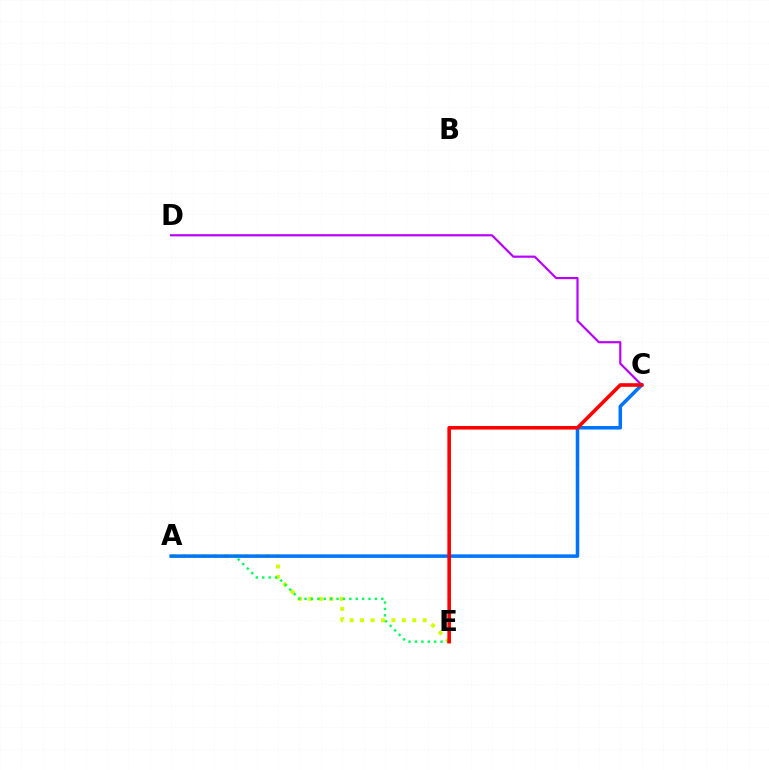{('A', 'E'): [{'color': '#d1ff00', 'line_style': 'dotted', 'thickness': 2.84}, {'color': '#00ff5c', 'line_style': 'dotted', 'thickness': 1.74}], ('C', 'D'): [{'color': '#b900ff', 'line_style': 'solid', 'thickness': 1.57}], ('A', 'C'): [{'color': '#0074ff', 'line_style': 'solid', 'thickness': 2.54}], ('C', 'E'): [{'color': '#ff0000', 'line_style': 'solid', 'thickness': 2.59}]}